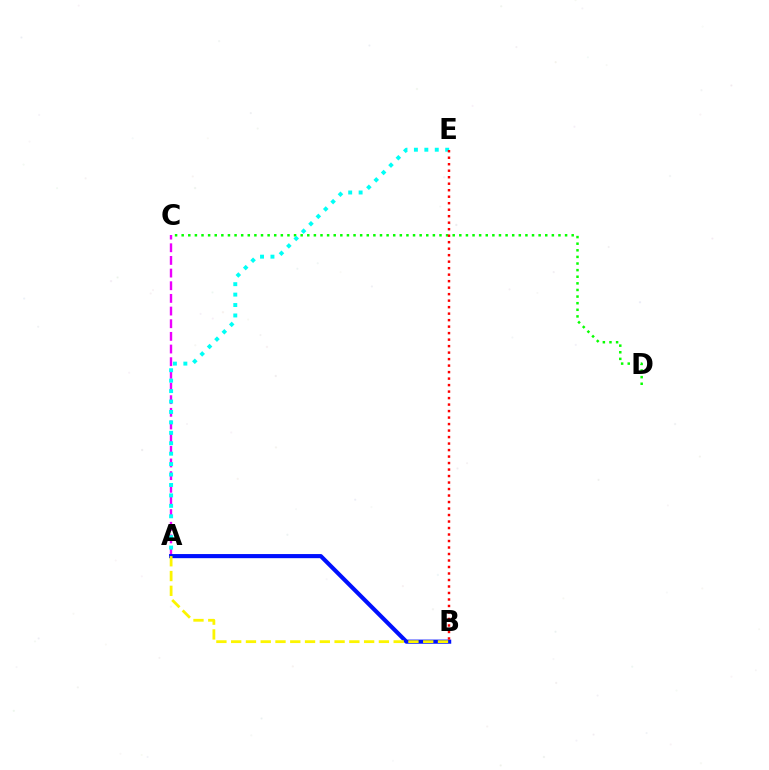{('A', 'C'): [{'color': '#ee00ff', 'line_style': 'dashed', 'thickness': 1.72}], ('C', 'D'): [{'color': '#08ff00', 'line_style': 'dotted', 'thickness': 1.8}], ('A', 'E'): [{'color': '#00fff6', 'line_style': 'dotted', 'thickness': 2.83}], ('A', 'B'): [{'color': '#0010ff', 'line_style': 'solid', 'thickness': 2.97}, {'color': '#fcf500', 'line_style': 'dashed', 'thickness': 2.01}], ('B', 'E'): [{'color': '#ff0000', 'line_style': 'dotted', 'thickness': 1.77}]}